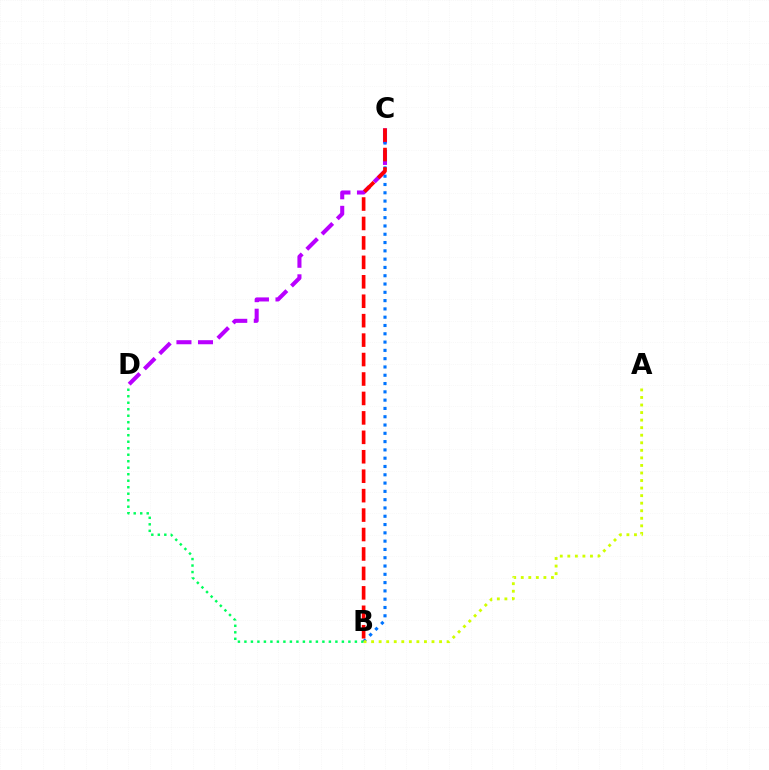{('B', 'D'): [{'color': '#00ff5c', 'line_style': 'dotted', 'thickness': 1.77}], ('C', 'D'): [{'color': '#b900ff', 'line_style': 'dashed', 'thickness': 2.93}], ('B', 'C'): [{'color': '#0074ff', 'line_style': 'dotted', 'thickness': 2.25}, {'color': '#ff0000', 'line_style': 'dashed', 'thickness': 2.64}], ('A', 'B'): [{'color': '#d1ff00', 'line_style': 'dotted', 'thickness': 2.05}]}